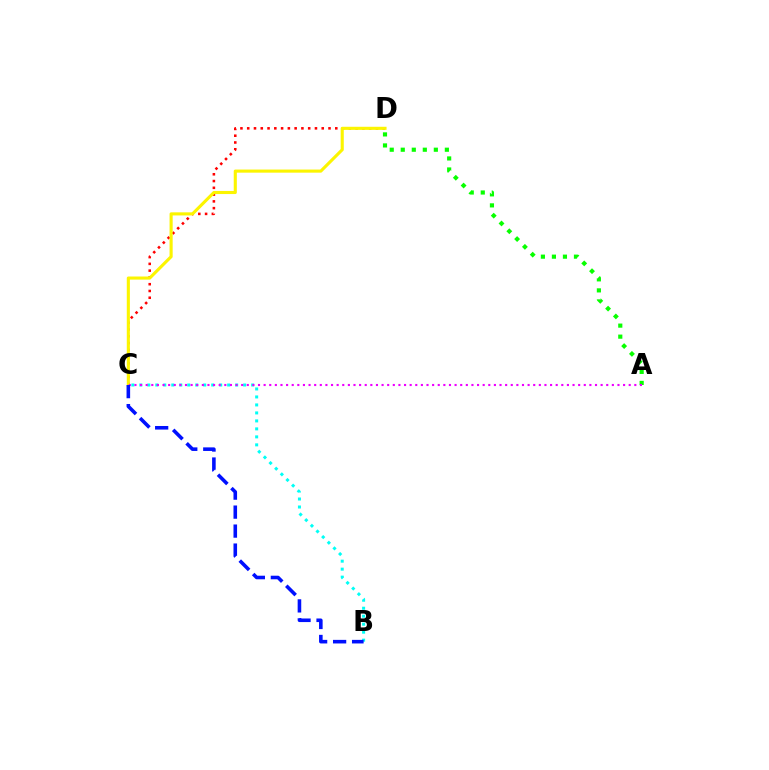{('A', 'D'): [{'color': '#08ff00', 'line_style': 'dotted', 'thickness': 3.0}], ('C', 'D'): [{'color': '#ff0000', 'line_style': 'dotted', 'thickness': 1.84}, {'color': '#fcf500', 'line_style': 'solid', 'thickness': 2.24}], ('B', 'C'): [{'color': '#00fff6', 'line_style': 'dotted', 'thickness': 2.17}, {'color': '#0010ff', 'line_style': 'dashed', 'thickness': 2.58}], ('A', 'C'): [{'color': '#ee00ff', 'line_style': 'dotted', 'thickness': 1.53}]}